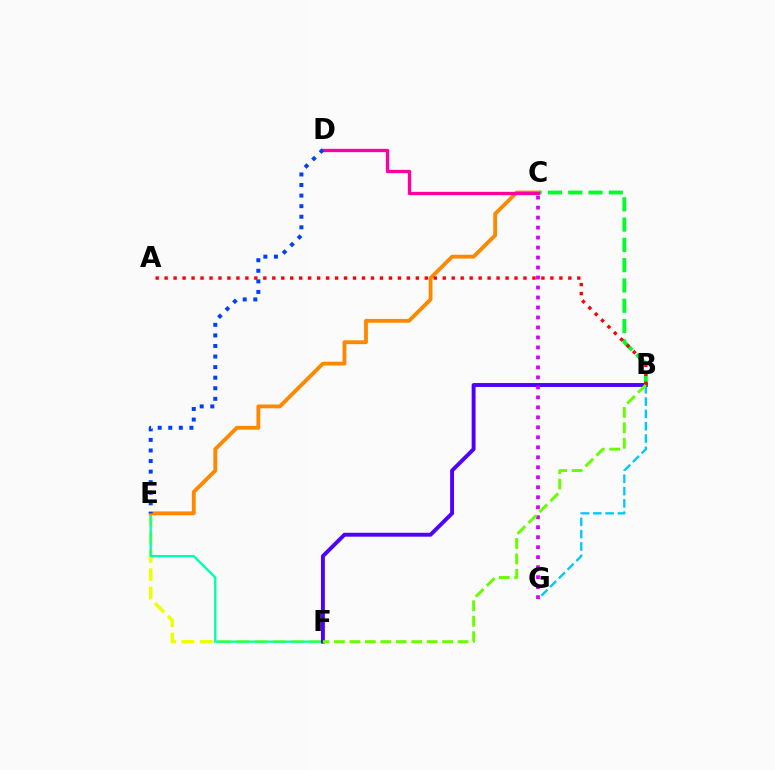{('B', 'G'): [{'color': '#00c7ff', 'line_style': 'dashed', 'thickness': 1.67}], ('E', 'F'): [{'color': '#eeff00', 'line_style': 'dashed', 'thickness': 2.49}, {'color': '#00ffaf', 'line_style': 'solid', 'thickness': 1.68}], ('B', 'C'): [{'color': '#00ff27', 'line_style': 'dashed', 'thickness': 2.76}], ('C', 'E'): [{'color': '#ff8800', 'line_style': 'solid', 'thickness': 2.76}], ('C', 'D'): [{'color': '#ff00a0', 'line_style': 'solid', 'thickness': 2.38}], ('D', 'E'): [{'color': '#003fff', 'line_style': 'dotted', 'thickness': 2.87}], ('B', 'F'): [{'color': '#4f00ff', 'line_style': 'solid', 'thickness': 2.82}, {'color': '#66ff00', 'line_style': 'dashed', 'thickness': 2.1}], ('A', 'B'): [{'color': '#ff0000', 'line_style': 'dotted', 'thickness': 2.44}], ('C', 'G'): [{'color': '#d600ff', 'line_style': 'dotted', 'thickness': 2.71}]}